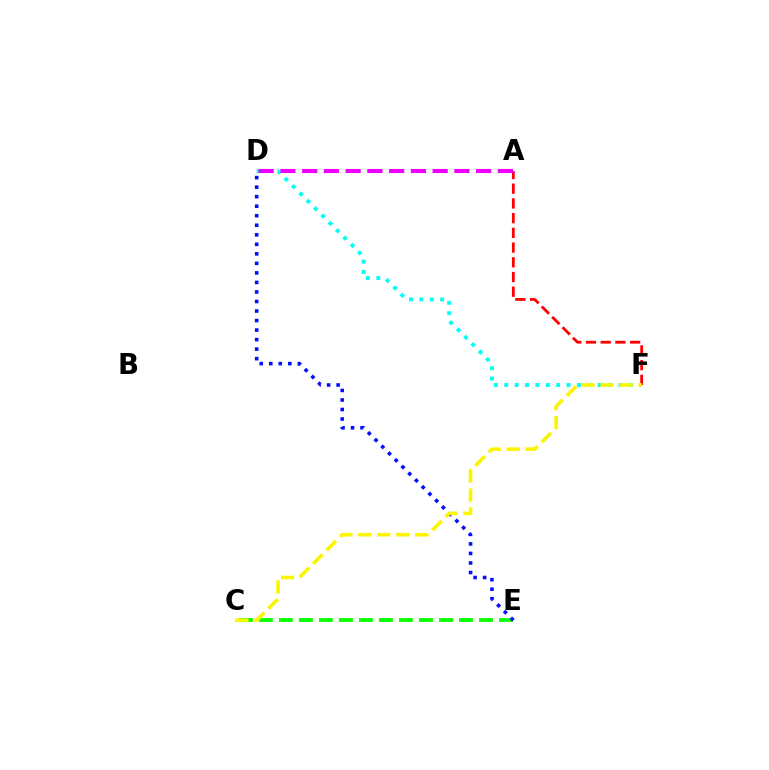{('A', 'F'): [{'color': '#ff0000', 'line_style': 'dashed', 'thickness': 2.0}], ('D', 'F'): [{'color': '#00fff6', 'line_style': 'dotted', 'thickness': 2.82}], ('C', 'E'): [{'color': '#08ff00', 'line_style': 'dashed', 'thickness': 2.72}], ('A', 'D'): [{'color': '#ee00ff', 'line_style': 'dashed', 'thickness': 2.95}], ('D', 'E'): [{'color': '#0010ff', 'line_style': 'dotted', 'thickness': 2.59}], ('C', 'F'): [{'color': '#fcf500', 'line_style': 'dashed', 'thickness': 2.58}]}